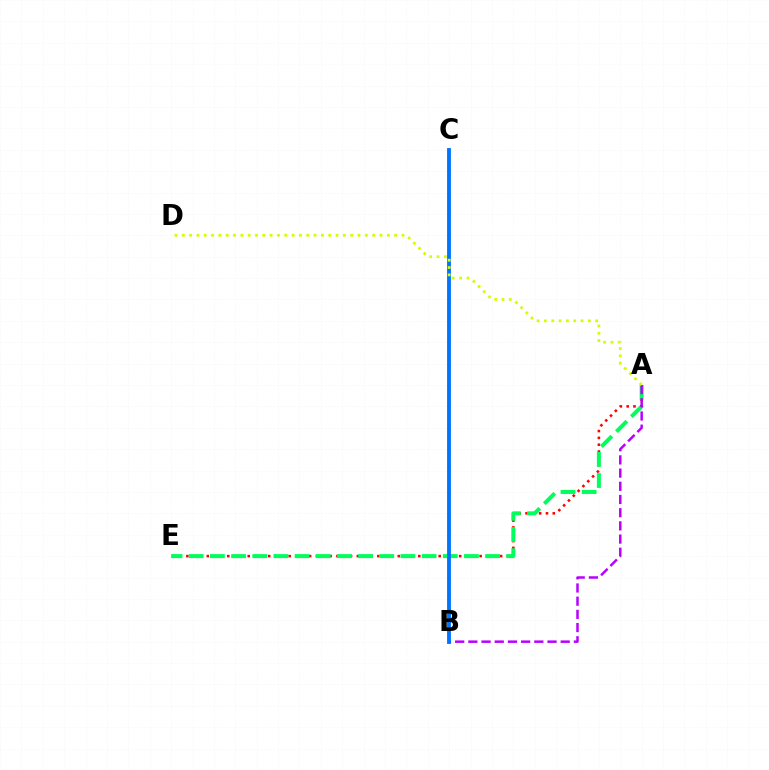{('A', 'E'): [{'color': '#ff0000', 'line_style': 'dotted', 'thickness': 1.85}, {'color': '#00ff5c', 'line_style': 'dashed', 'thickness': 2.88}], ('A', 'B'): [{'color': '#b900ff', 'line_style': 'dashed', 'thickness': 1.79}], ('B', 'C'): [{'color': '#0074ff', 'line_style': 'solid', 'thickness': 2.77}], ('A', 'D'): [{'color': '#d1ff00', 'line_style': 'dotted', 'thickness': 1.99}]}